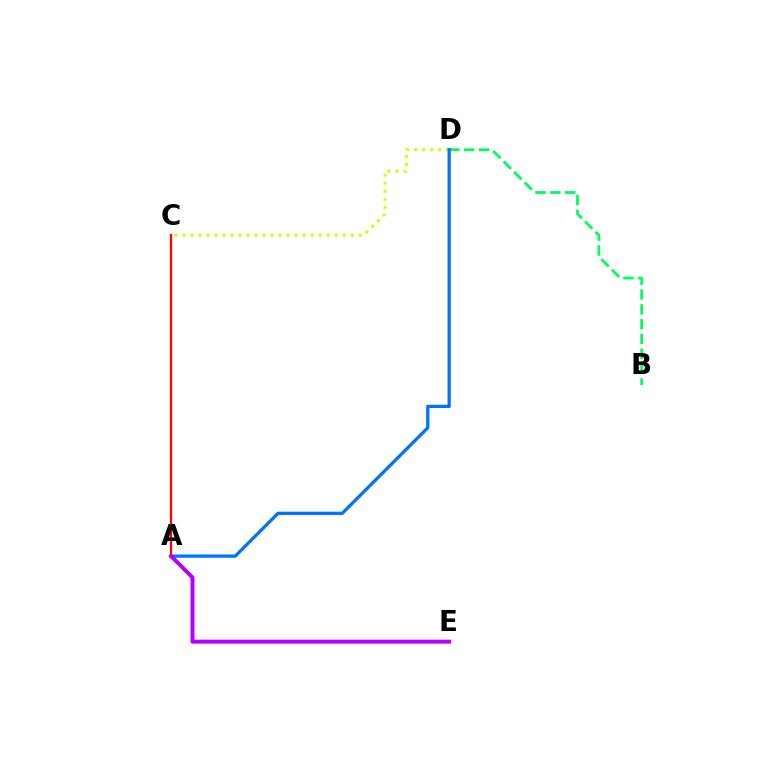{('C', 'D'): [{'color': '#d1ff00', 'line_style': 'dotted', 'thickness': 2.18}], ('B', 'D'): [{'color': '#00ff5c', 'line_style': 'dashed', 'thickness': 2.02}], ('A', 'C'): [{'color': '#ff0000', 'line_style': 'solid', 'thickness': 1.64}], ('A', 'D'): [{'color': '#0074ff', 'line_style': 'solid', 'thickness': 2.36}], ('A', 'E'): [{'color': '#b900ff', 'line_style': 'solid', 'thickness': 2.86}]}